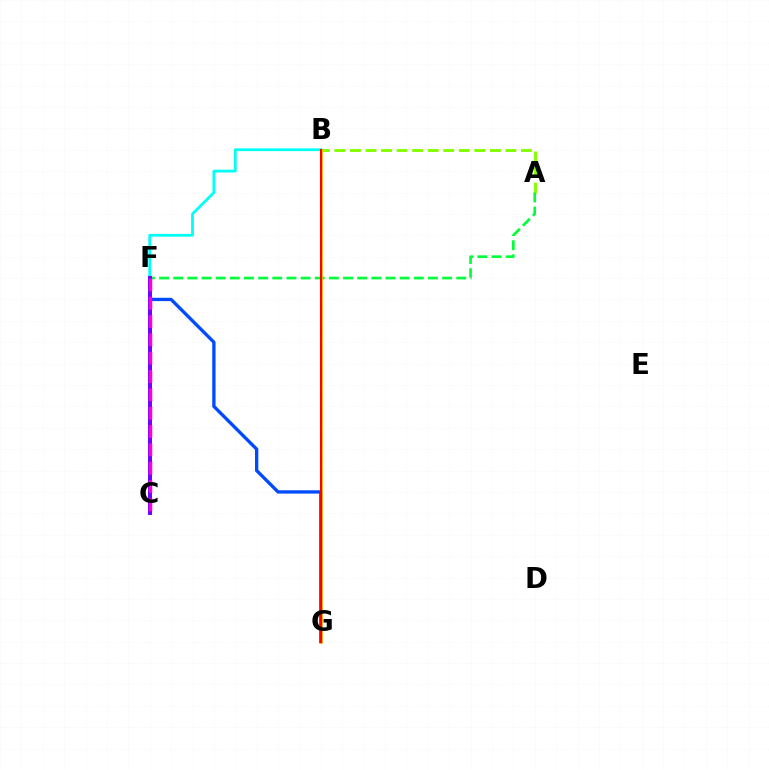{('B', 'F'): [{'color': '#00fff6', 'line_style': 'solid', 'thickness': 2.01}], ('A', 'B'): [{'color': '#84ff00', 'line_style': 'dashed', 'thickness': 2.11}], ('A', 'F'): [{'color': '#00ff39', 'line_style': 'dashed', 'thickness': 1.92}], ('F', 'G'): [{'color': '#004bff', 'line_style': 'solid', 'thickness': 2.39}], ('B', 'G'): [{'color': '#ffbd00', 'line_style': 'solid', 'thickness': 1.9}, {'color': '#ff0000', 'line_style': 'solid', 'thickness': 1.51}], ('C', 'F'): [{'color': '#7200ff', 'line_style': 'solid', 'thickness': 2.85}, {'color': '#ff00cf', 'line_style': 'dashed', 'thickness': 2.49}]}